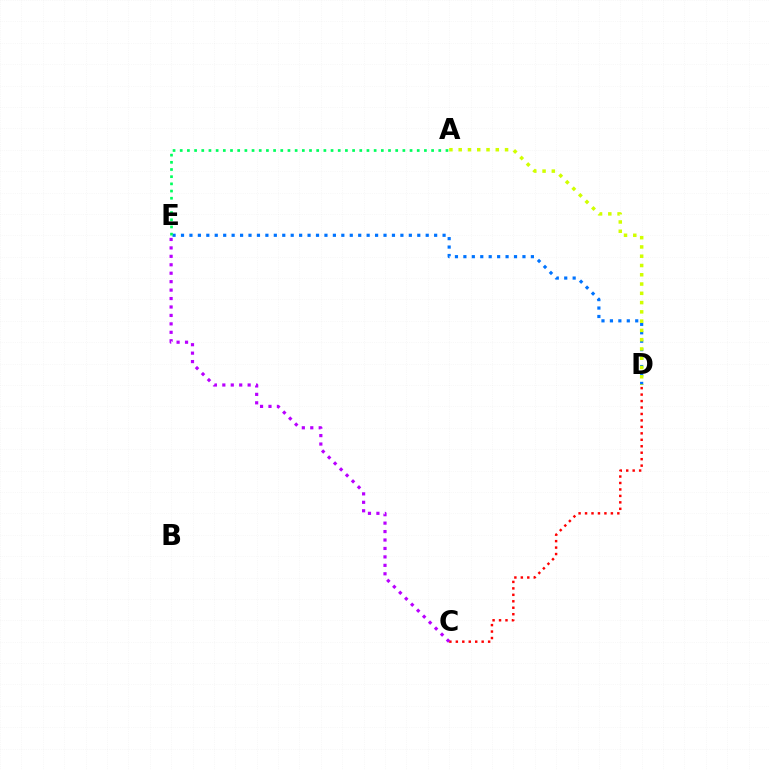{('C', 'D'): [{'color': '#ff0000', 'line_style': 'dotted', 'thickness': 1.75}], ('D', 'E'): [{'color': '#0074ff', 'line_style': 'dotted', 'thickness': 2.29}], ('A', 'E'): [{'color': '#00ff5c', 'line_style': 'dotted', 'thickness': 1.95}], ('A', 'D'): [{'color': '#d1ff00', 'line_style': 'dotted', 'thickness': 2.52}], ('C', 'E'): [{'color': '#b900ff', 'line_style': 'dotted', 'thickness': 2.29}]}